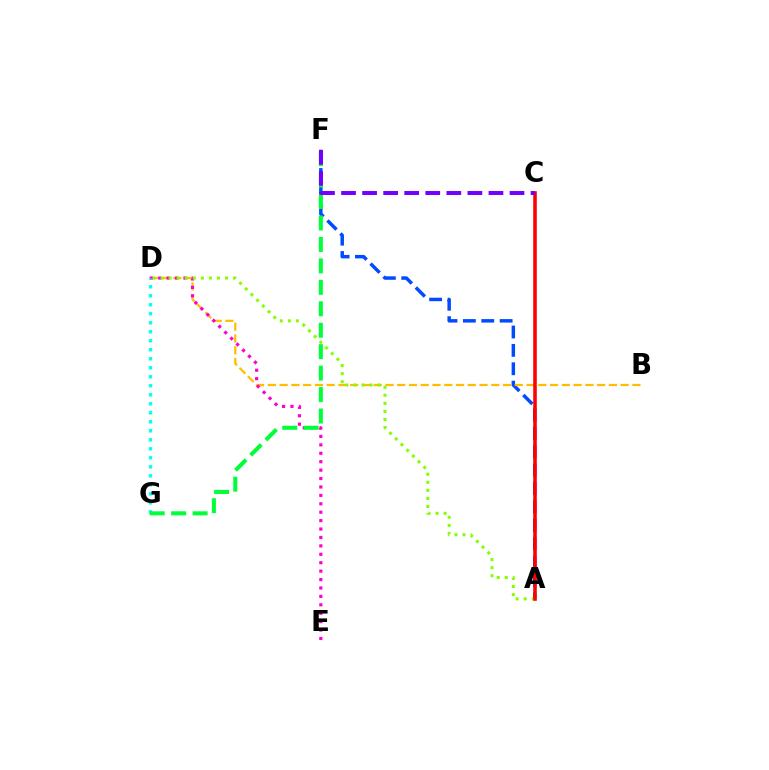{('A', 'F'): [{'color': '#004bff', 'line_style': 'dashed', 'thickness': 2.5}], ('B', 'D'): [{'color': '#ffbd00', 'line_style': 'dashed', 'thickness': 1.6}], ('D', 'E'): [{'color': '#ff00cf', 'line_style': 'dotted', 'thickness': 2.29}], ('A', 'D'): [{'color': '#84ff00', 'line_style': 'dotted', 'thickness': 2.19}], ('D', 'G'): [{'color': '#00fff6', 'line_style': 'dotted', 'thickness': 2.45}], ('F', 'G'): [{'color': '#00ff39', 'line_style': 'dashed', 'thickness': 2.91}], ('A', 'C'): [{'color': '#ff0000', 'line_style': 'solid', 'thickness': 2.57}], ('C', 'F'): [{'color': '#7200ff', 'line_style': 'dashed', 'thickness': 2.86}]}